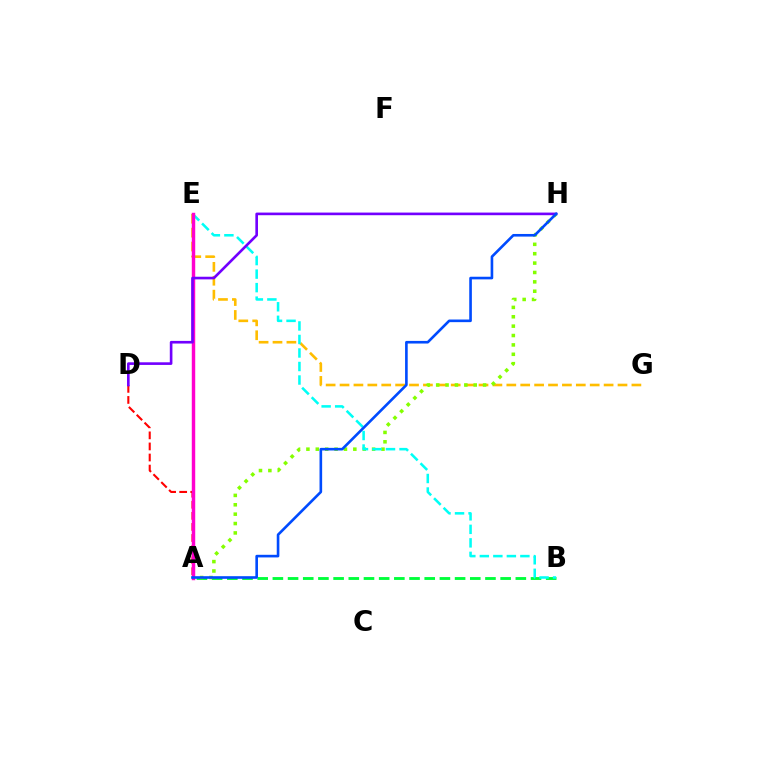{('A', 'B'): [{'color': '#00ff39', 'line_style': 'dashed', 'thickness': 2.06}], ('E', 'G'): [{'color': '#ffbd00', 'line_style': 'dashed', 'thickness': 1.89}], ('A', 'D'): [{'color': '#ff0000', 'line_style': 'dashed', 'thickness': 1.5}], ('A', 'H'): [{'color': '#84ff00', 'line_style': 'dotted', 'thickness': 2.55}, {'color': '#004bff', 'line_style': 'solid', 'thickness': 1.89}], ('B', 'E'): [{'color': '#00fff6', 'line_style': 'dashed', 'thickness': 1.84}], ('A', 'E'): [{'color': '#ff00cf', 'line_style': 'solid', 'thickness': 2.48}], ('D', 'H'): [{'color': '#7200ff', 'line_style': 'solid', 'thickness': 1.9}]}